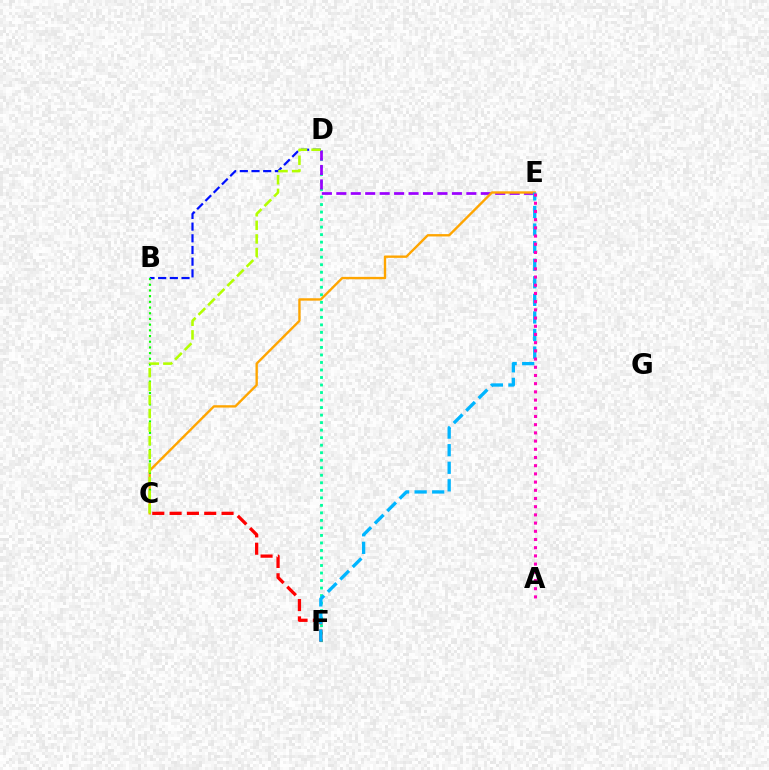{('D', 'F'): [{'color': '#00ff9d', 'line_style': 'dotted', 'thickness': 2.04}], ('C', 'F'): [{'color': '#ff0000', 'line_style': 'dashed', 'thickness': 2.35}], ('D', 'E'): [{'color': '#9b00ff', 'line_style': 'dashed', 'thickness': 1.96}], ('B', 'D'): [{'color': '#0010ff', 'line_style': 'dashed', 'thickness': 1.59}], ('C', 'E'): [{'color': '#ffa500', 'line_style': 'solid', 'thickness': 1.7}], ('E', 'F'): [{'color': '#00b5ff', 'line_style': 'dashed', 'thickness': 2.39}], ('B', 'C'): [{'color': '#08ff00', 'line_style': 'dotted', 'thickness': 1.55}], ('A', 'E'): [{'color': '#ff00bd', 'line_style': 'dotted', 'thickness': 2.23}], ('C', 'D'): [{'color': '#b3ff00', 'line_style': 'dashed', 'thickness': 1.85}]}